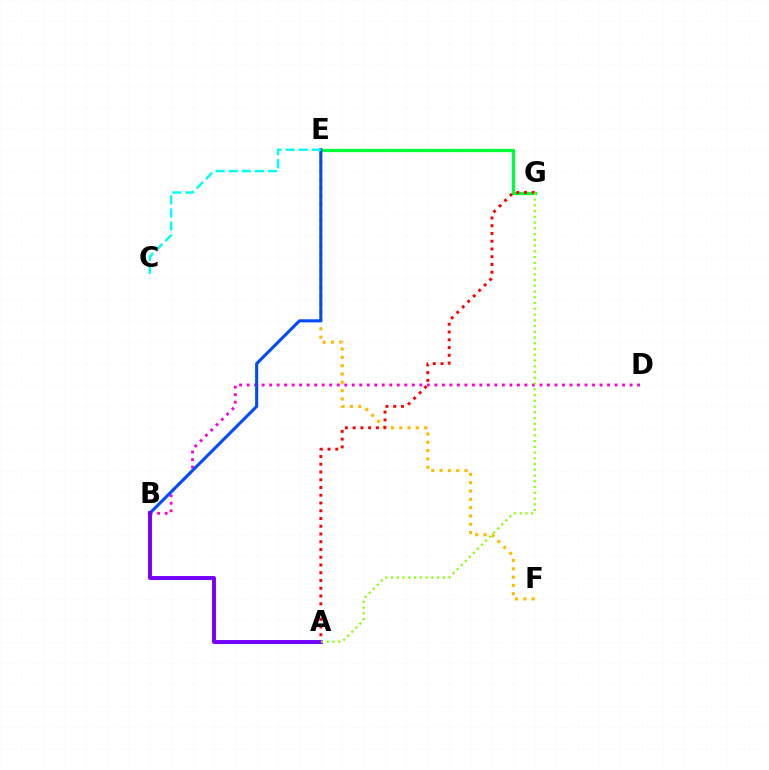{('E', 'F'): [{'color': '#ffbd00', 'line_style': 'dotted', 'thickness': 2.26}], ('E', 'G'): [{'color': '#00ff39', 'line_style': 'solid', 'thickness': 2.36}], ('A', 'G'): [{'color': '#ff0000', 'line_style': 'dotted', 'thickness': 2.11}, {'color': '#84ff00', 'line_style': 'dotted', 'thickness': 1.56}], ('B', 'D'): [{'color': '#ff00cf', 'line_style': 'dotted', 'thickness': 2.04}], ('B', 'E'): [{'color': '#004bff', 'line_style': 'solid', 'thickness': 2.21}], ('A', 'B'): [{'color': '#7200ff', 'line_style': 'solid', 'thickness': 2.81}], ('C', 'E'): [{'color': '#00fff6', 'line_style': 'dashed', 'thickness': 1.77}]}